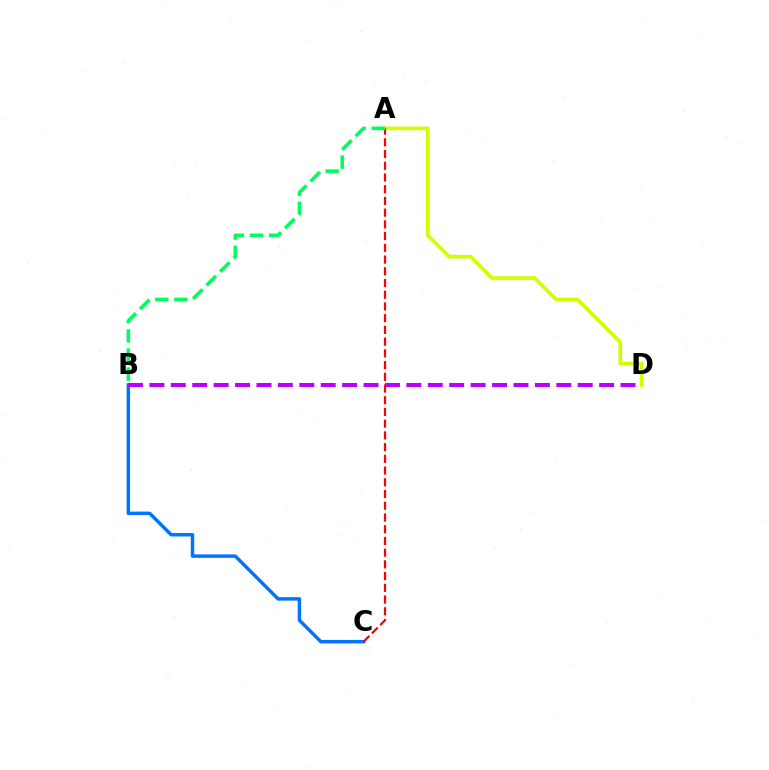{('B', 'C'): [{'color': '#0074ff', 'line_style': 'solid', 'thickness': 2.5}], ('A', 'D'): [{'color': '#d1ff00', 'line_style': 'solid', 'thickness': 2.66}], ('B', 'D'): [{'color': '#b900ff', 'line_style': 'dashed', 'thickness': 2.91}], ('A', 'C'): [{'color': '#ff0000', 'line_style': 'dashed', 'thickness': 1.59}], ('A', 'B'): [{'color': '#00ff5c', 'line_style': 'dashed', 'thickness': 2.6}]}